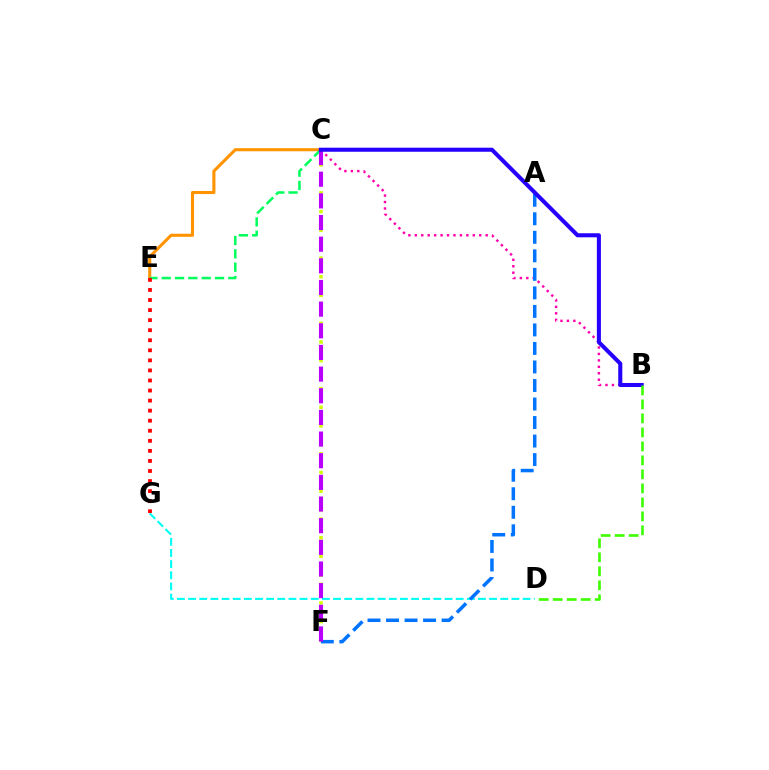{('B', 'C'): [{'color': '#ff00ac', 'line_style': 'dotted', 'thickness': 1.75}, {'color': '#2500ff', 'line_style': 'solid', 'thickness': 2.92}], ('C', 'F'): [{'color': '#d1ff00', 'line_style': 'dotted', 'thickness': 2.53}, {'color': '#b900ff', 'line_style': 'dashed', 'thickness': 2.94}], ('C', 'E'): [{'color': '#ff9400', 'line_style': 'solid', 'thickness': 2.22}, {'color': '#00ff5c', 'line_style': 'dashed', 'thickness': 1.81}], ('D', 'G'): [{'color': '#00fff6', 'line_style': 'dashed', 'thickness': 1.51}], ('A', 'F'): [{'color': '#0074ff', 'line_style': 'dashed', 'thickness': 2.52}], ('E', 'G'): [{'color': '#ff0000', 'line_style': 'dotted', 'thickness': 2.73}], ('B', 'D'): [{'color': '#3dff00', 'line_style': 'dashed', 'thickness': 1.9}]}